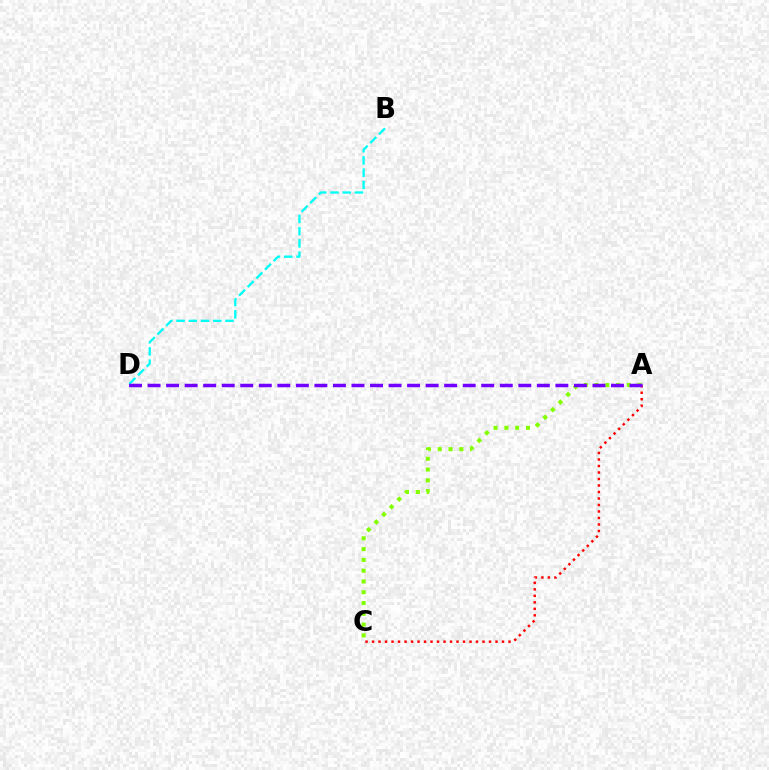{('B', 'D'): [{'color': '#00fff6', 'line_style': 'dashed', 'thickness': 1.66}], ('A', 'C'): [{'color': '#ff0000', 'line_style': 'dotted', 'thickness': 1.77}, {'color': '#84ff00', 'line_style': 'dotted', 'thickness': 2.93}], ('A', 'D'): [{'color': '#7200ff', 'line_style': 'dashed', 'thickness': 2.52}]}